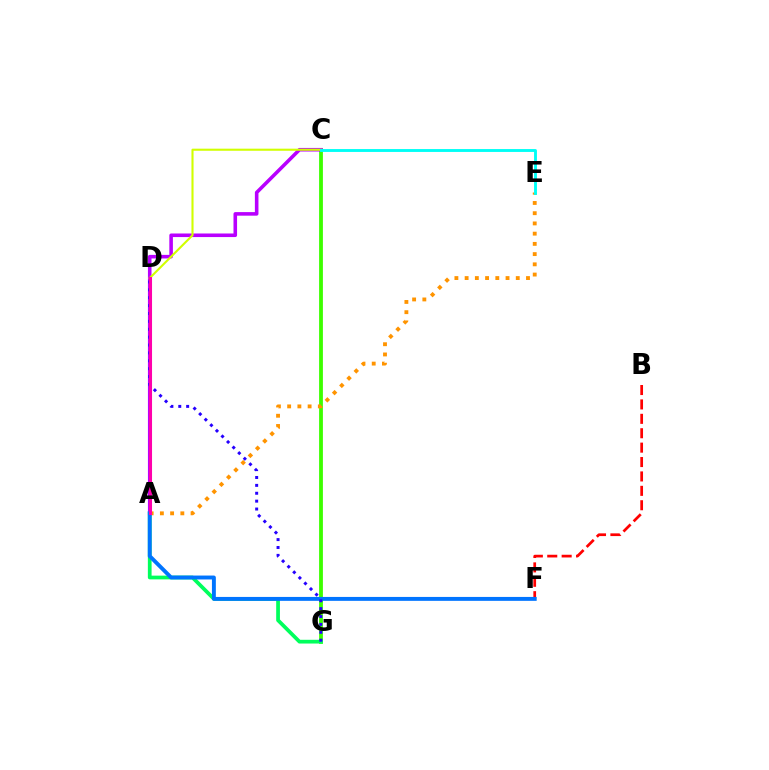{('C', 'G'): [{'color': '#3dff00', 'line_style': 'solid', 'thickness': 2.74}], ('A', 'G'): [{'color': '#00ff5c', 'line_style': 'solid', 'thickness': 2.69}], ('A', 'E'): [{'color': '#ff9400', 'line_style': 'dotted', 'thickness': 2.78}], ('A', 'C'): [{'color': '#b900ff', 'line_style': 'solid', 'thickness': 2.58}], ('C', 'D'): [{'color': '#d1ff00', 'line_style': 'solid', 'thickness': 1.51}], ('B', 'F'): [{'color': '#ff0000', 'line_style': 'dashed', 'thickness': 1.96}], ('A', 'F'): [{'color': '#0074ff', 'line_style': 'solid', 'thickness': 2.81}], ('D', 'G'): [{'color': '#2500ff', 'line_style': 'dotted', 'thickness': 2.14}], ('A', 'D'): [{'color': '#ff00ac', 'line_style': 'solid', 'thickness': 2.21}], ('C', 'E'): [{'color': '#00fff6', 'line_style': 'solid', 'thickness': 2.08}]}